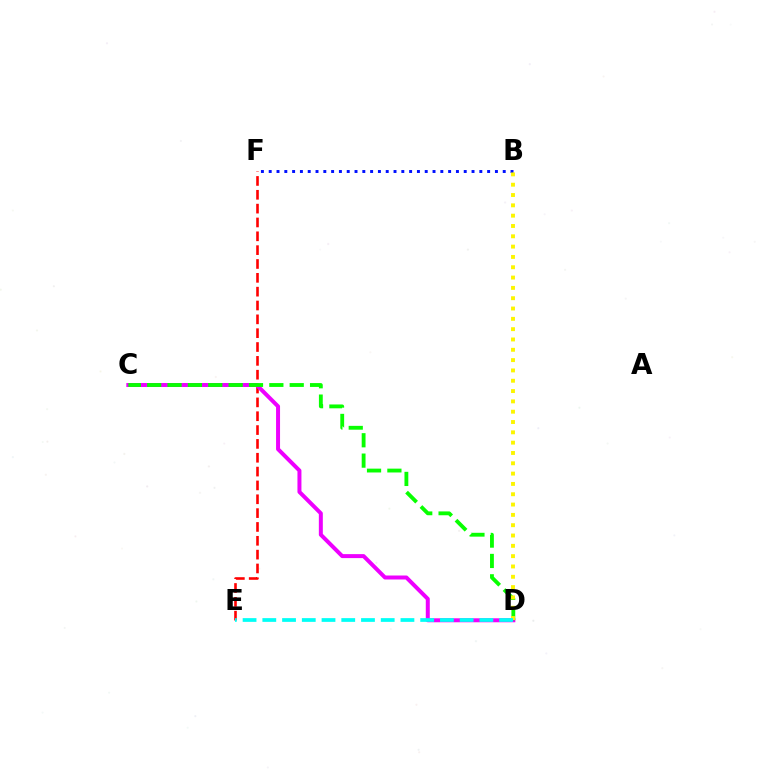{('B', 'F'): [{'color': '#0010ff', 'line_style': 'dotted', 'thickness': 2.12}], ('E', 'F'): [{'color': '#ff0000', 'line_style': 'dashed', 'thickness': 1.88}], ('C', 'D'): [{'color': '#ee00ff', 'line_style': 'solid', 'thickness': 2.87}, {'color': '#08ff00', 'line_style': 'dashed', 'thickness': 2.77}], ('B', 'D'): [{'color': '#fcf500', 'line_style': 'dotted', 'thickness': 2.8}], ('D', 'E'): [{'color': '#00fff6', 'line_style': 'dashed', 'thickness': 2.68}]}